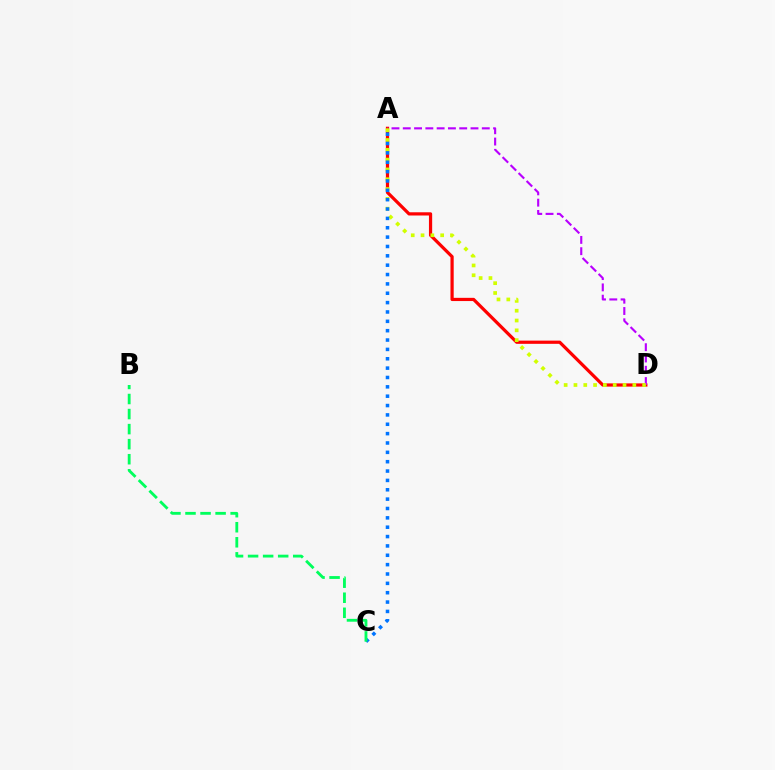{('A', 'D'): [{'color': '#ff0000', 'line_style': 'solid', 'thickness': 2.32}, {'color': '#b900ff', 'line_style': 'dashed', 'thickness': 1.53}, {'color': '#d1ff00', 'line_style': 'dotted', 'thickness': 2.67}], ('A', 'C'): [{'color': '#0074ff', 'line_style': 'dotted', 'thickness': 2.54}], ('B', 'C'): [{'color': '#00ff5c', 'line_style': 'dashed', 'thickness': 2.04}]}